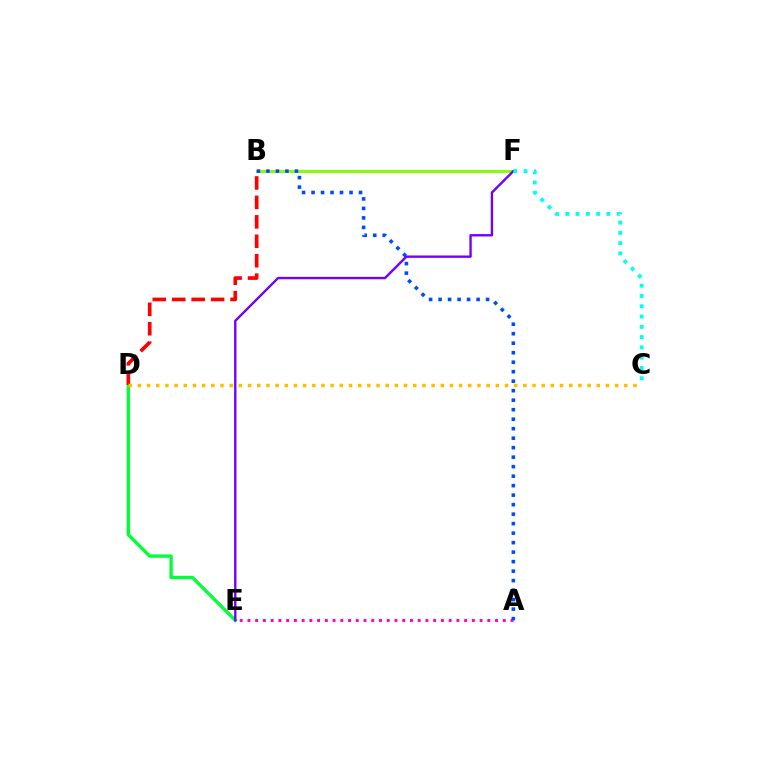{('A', 'E'): [{'color': '#ff00cf', 'line_style': 'dotted', 'thickness': 2.1}], ('D', 'E'): [{'color': '#00ff39', 'line_style': 'solid', 'thickness': 2.41}], ('B', 'F'): [{'color': '#84ff00', 'line_style': 'solid', 'thickness': 2.08}], ('E', 'F'): [{'color': '#7200ff', 'line_style': 'solid', 'thickness': 1.71}], ('C', 'F'): [{'color': '#00fff6', 'line_style': 'dotted', 'thickness': 2.79}], ('B', 'D'): [{'color': '#ff0000', 'line_style': 'dashed', 'thickness': 2.64}], ('C', 'D'): [{'color': '#ffbd00', 'line_style': 'dotted', 'thickness': 2.49}], ('A', 'B'): [{'color': '#004bff', 'line_style': 'dotted', 'thickness': 2.58}]}